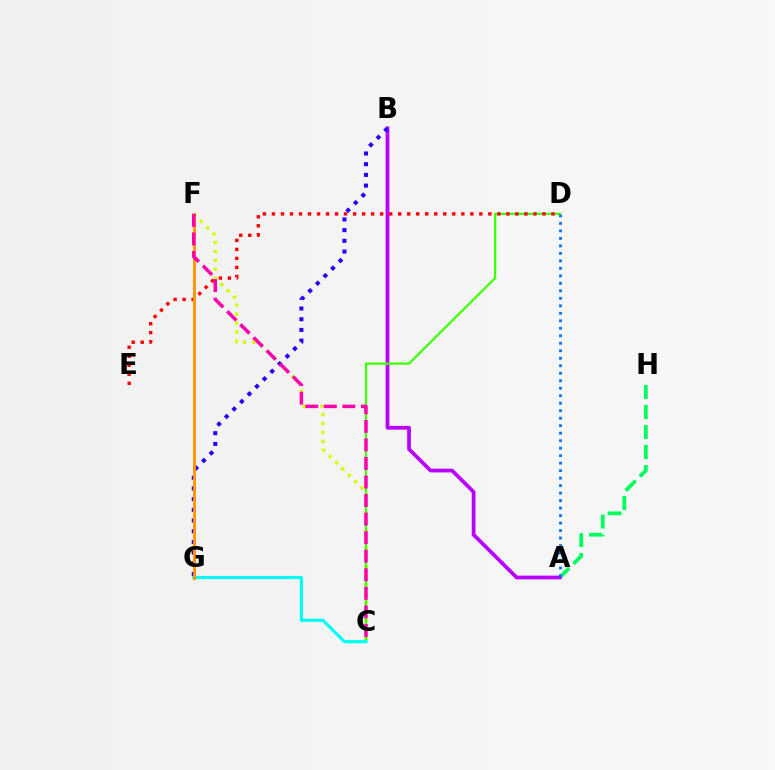{('C', 'F'): [{'color': '#d1ff00', 'line_style': 'dotted', 'thickness': 2.44}, {'color': '#ff00ac', 'line_style': 'dashed', 'thickness': 2.52}], ('A', 'H'): [{'color': '#00ff5c', 'line_style': 'dashed', 'thickness': 2.72}], ('A', 'B'): [{'color': '#b900ff', 'line_style': 'solid', 'thickness': 2.7}], ('C', 'D'): [{'color': '#3dff00', 'line_style': 'solid', 'thickness': 1.61}], ('B', 'G'): [{'color': '#2500ff', 'line_style': 'dotted', 'thickness': 2.91}], ('D', 'E'): [{'color': '#ff0000', 'line_style': 'dotted', 'thickness': 2.45}], ('C', 'G'): [{'color': '#00fff6', 'line_style': 'solid', 'thickness': 2.29}], ('F', 'G'): [{'color': '#ff9400', 'line_style': 'solid', 'thickness': 2.07}], ('A', 'D'): [{'color': '#0074ff', 'line_style': 'dotted', 'thickness': 2.04}]}